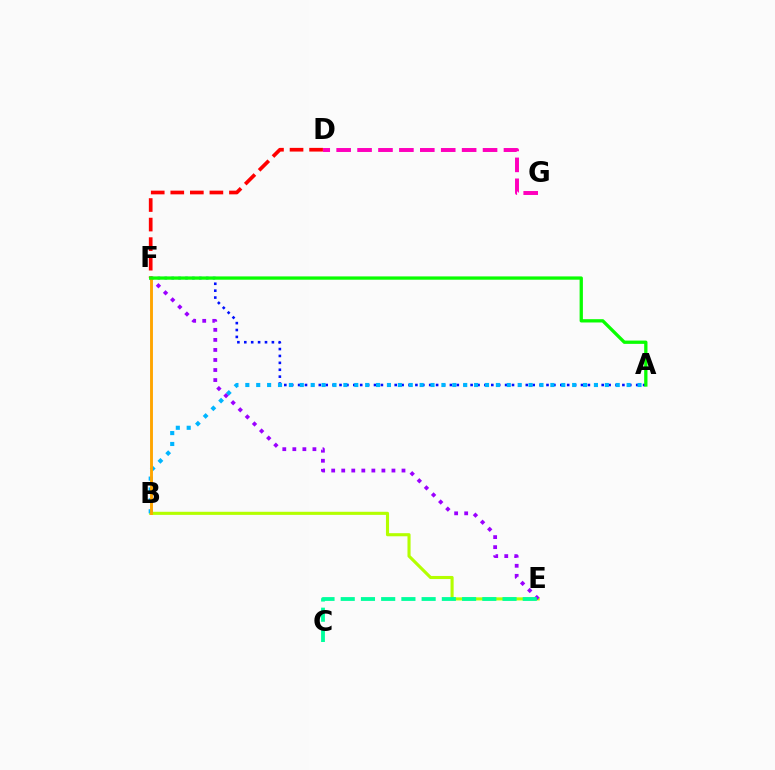{('A', 'F'): [{'color': '#0010ff', 'line_style': 'dotted', 'thickness': 1.87}, {'color': '#08ff00', 'line_style': 'solid', 'thickness': 2.37}], ('B', 'E'): [{'color': '#b3ff00', 'line_style': 'solid', 'thickness': 2.23}], ('A', 'B'): [{'color': '#00b5ff', 'line_style': 'dotted', 'thickness': 2.96}], ('E', 'F'): [{'color': '#9b00ff', 'line_style': 'dotted', 'thickness': 2.73}], ('D', 'G'): [{'color': '#ff00bd', 'line_style': 'dashed', 'thickness': 2.84}], ('D', 'F'): [{'color': '#ff0000', 'line_style': 'dashed', 'thickness': 2.66}], ('C', 'E'): [{'color': '#00ff9d', 'line_style': 'dashed', 'thickness': 2.75}], ('B', 'F'): [{'color': '#ffa500', 'line_style': 'solid', 'thickness': 2.07}]}